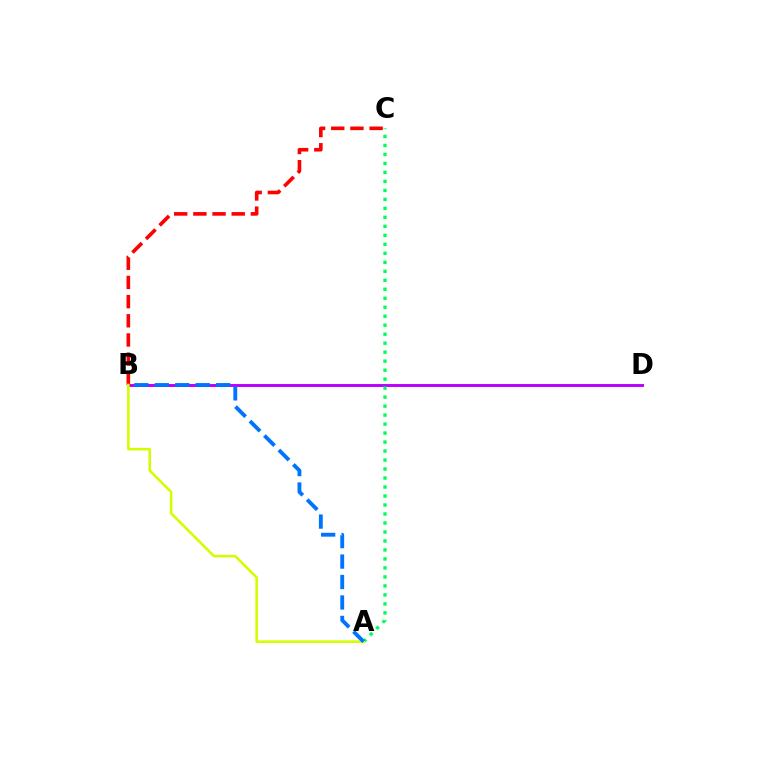{('B', 'D'): [{'color': '#b900ff', 'line_style': 'solid', 'thickness': 2.11}], ('A', 'C'): [{'color': '#00ff5c', 'line_style': 'dotted', 'thickness': 2.44}], ('B', 'C'): [{'color': '#ff0000', 'line_style': 'dashed', 'thickness': 2.6}], ('A', 'B'): [{'color': '#d1ff00', 'line_style': 'solid', 'thickness': 1.86}, {'color': '#0074ff', 'line_style': 'dashed', 'thickness': 2.78}]}